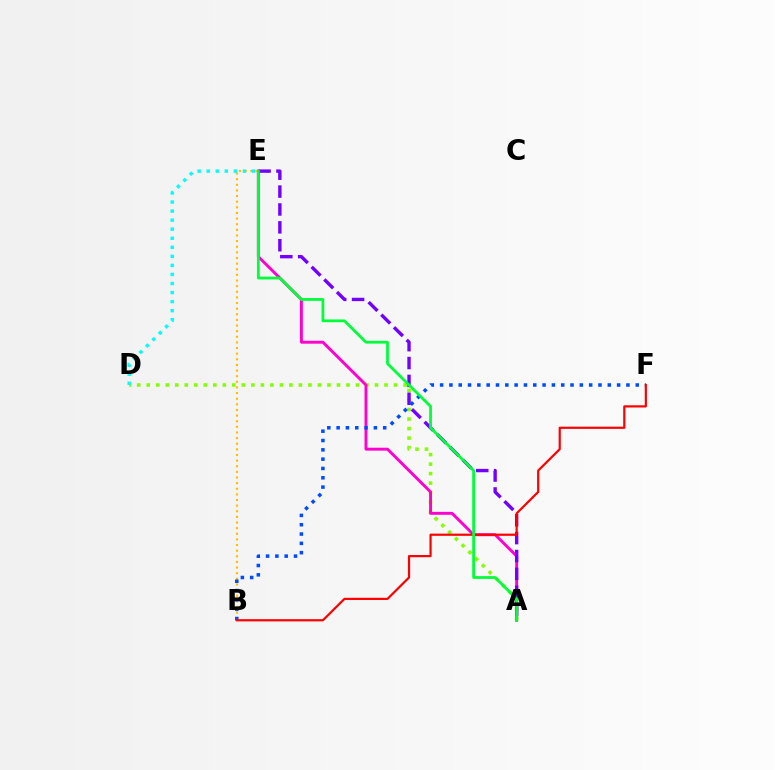{('A', 'D'): [{'color': '#84ff00', 'line_style': 'dotted', 'thickness': 2.58}], ('A', 'E'): [{'color': '#ff00cf', 'line_style': 'solid', 'thickness': 2.09}, {'color': '#7200ff', 'line_style': 'dashed', 'thickness': 2.43}, {'color': '#00ff39', 'line_style': 'solid', 'thickness': 2.0}], ('B', 'E'): [{'color': '#ffbd00', 'line_style': 'dotted', 'thickness': 1.53}], ('D', 'E'): [{'color': '#00fff6', 'line_style': 'dotted', 'thickness': 2.46}], ('B', 'F'): [{'color': '#004bff', 'line_style': 'dotted', 'thickness': 2.53}, {'color': '#ff0000', 'line_style': 'solid', 'thickness': 1.58}]}